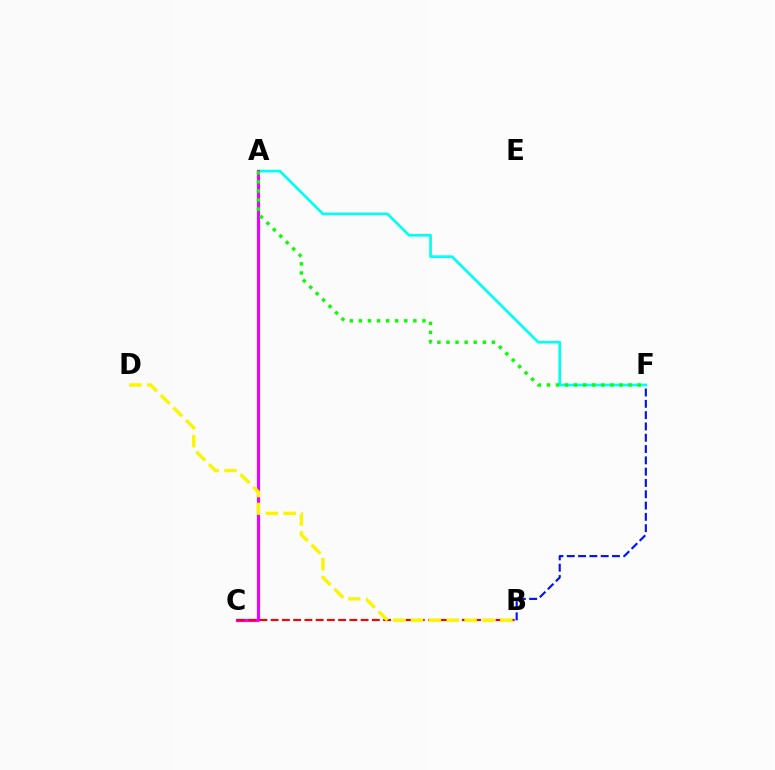{('B', 'F'): [{'color': '#0010ff', 'line_style': 'dashed', 'thickness': 1.54}], ('A', 'F'): [{'color': '#00fff6', 'line_style': 'solid', 'thickness': 1.93}, {'color': '#08ff00', 'line_style': 'dotted', 'thickness': 2.47}], ('A', 'C'): [{'color': '#ee00ff', 'line_style': 'solid', 'thickness': 2.25}], ('B', 'C'): [{'color': '#ff0000', 'line_style': 'dashed', 'thickness': 1.53}], ('B', 'D'): [{'color': '#fcf500', 'line_style': 'dashed', 'thickness': 2.43}]}